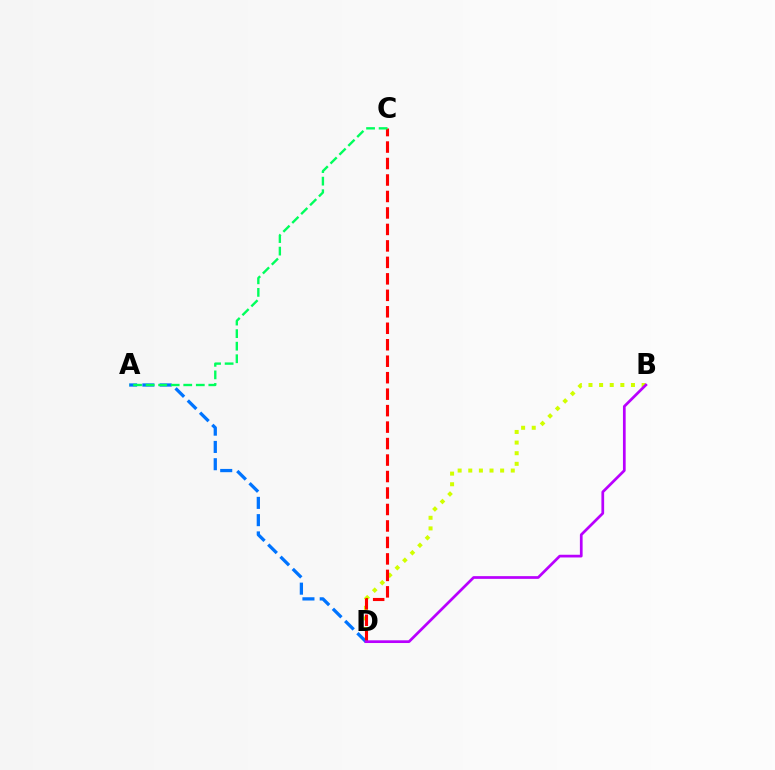{('B', 'D'): [{'color': '#d1ff00', 'line_style': 'dotted', 'thickness': 2.89}, {'color': '#b900ff', 'line_style': 'solid', 'thickness': 1.96}], ('A', 'D'): [{'color': '#0074ff', 'line_style': 'dashed', 'thickness': 2.35}], ('C', 'D'): [{'color': '#ff0000', 'line_style': 'dashed', 'thickness': 2.24}], ('A', 'C'): [{'color': '#00ff5c', 'line_style': 'dashed', 'thickness': 1.71}]}